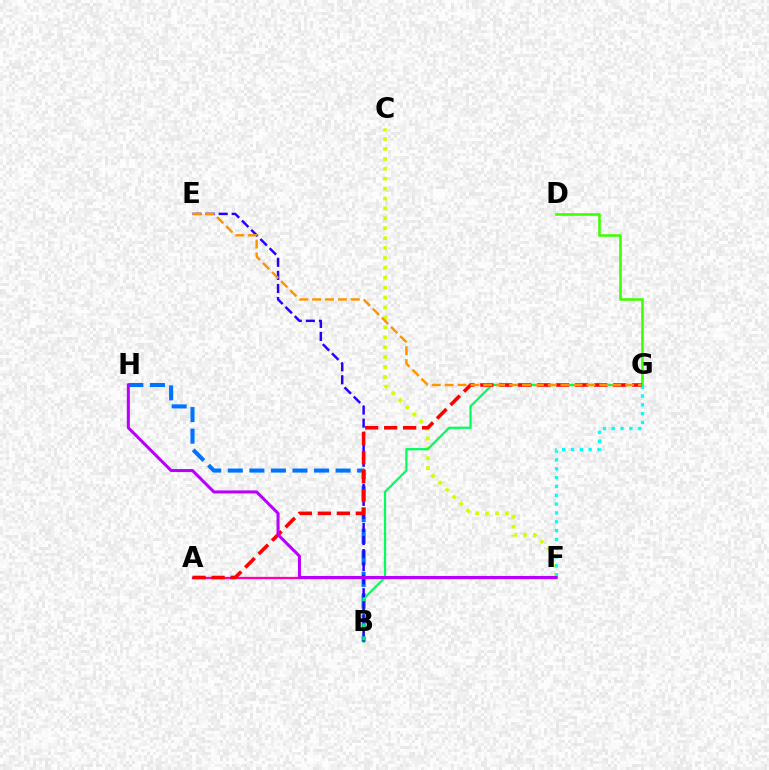{('D', 'G'): [{'color': '#3dff00', 'line_style': 'solid', 'thickness': 1.85}], ('C', 'F'): [{'color': '#d1ff00', 'line_style': 'dotted', 'thickness': 2.69}], ('B', 'H'): [{'color': '#0074ff', 'line_style': 'dashed', 'thickness': 2.93}], ('A', 'F'): [{'color': '#ff00ac', 'line_style': 'solid', 'thickness': 1.66}], ('F', 'G'): [{'color': '#00fff6', 'line_style': 'dotted', 'thickness': 2.4}], ('B', 'G'): [{'color': '#00ff5c', 'line_style': 'solid', 'thickness': 1.61}], ('B', 'E'): [{'color': '#2500ff', 'line_style': 'dashed', 'thickness': 1.77}], ('A', 'G'): [{'color': '#ff0000', 'line_style': 'dashed', 'thickness': 2.58}], ('E', 'G'): [{'color': '#ff9400', 'line_style': 'dashed', 'thickness': 1.75}], ('F', 'H'): [{'color': '#b900ff', 'line_style': 'solid', 'thickness': 2.19}]}